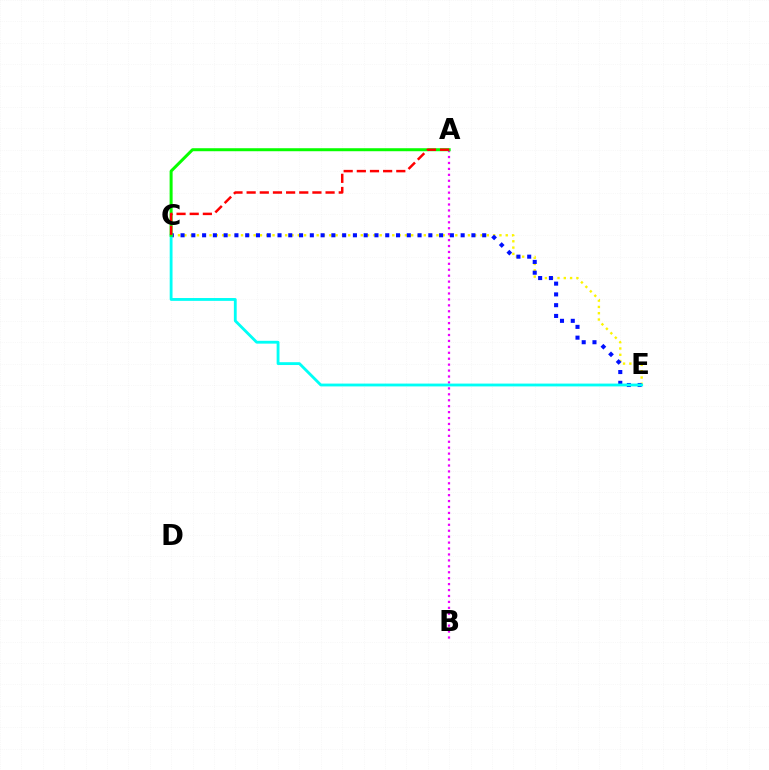{('C', 'E'): [{'color': '#fcf500', 'line_style': 'dotted', 'thickness': 1.71}, {'color': '#0010ff', 'line_style': 'dotted', 'thickness': 2.93}, {'color': '#00fff6', 'line_style': 'solid', 'thickness': 2.04}], ('A', 'B'): [{'color': '#ee00ff', 'line_style': 'dotted', 'thickness': 1.61}], ('A', 'C'): [{'color': '#08ff00', 'line_style': 'solid', 'thickness': 2.16}, {'color': '#ff0000', 'line_style': 'dashed', 'thickness': 1.79}]}